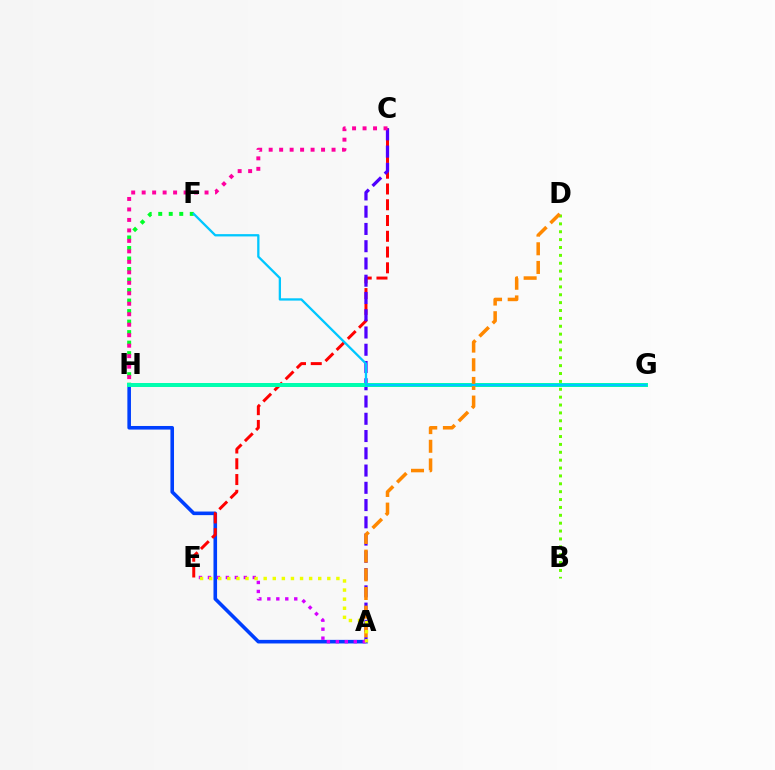{('B', 'D'): [{'color': '#66ff00', 'line_style': 'dotted', 'thickness': 2.14}], ('A', 'H'): [{'color': '#003fff', 'line_style': 'solid', 'thickness': 2.59}], ('C', 'E'): [{'color': '#ff0000', 'line_style': 'dashed', 'thickness': 2.14}], ('F', 'H'): [{'color': '#00ff27', 'line_style': 'dotted', 'thickness': 2.86}], ('A', 'C'): [{'color': '#4f00ff', 'line_style': 'dashed', 'thickness': 2.34}], ('A', 'E'): [{'color': '#d600ff', 'line_style': 'dotted', 'thickness': 2.44}, {'color': '#eeff00', 'line_style': 'dotted', 'thickness': 2.47}], ('G', 'H'): [{'color': '#00ffaf', 'line_style': 'solid', 'thickness': 2.87}], ('C', 'H'): [{'color': '#ff00a0', 'line_style': 'dotted', 'thickness': 2.85}], ('A', 'D'): [{'color': '#ff8800', 'line_style': 'dashed', 'thickness': 2.54}], ('F', 'G'): [{'color': '#00c7ff', 'line_style': 'solid', 'thickness': 1.65}]}